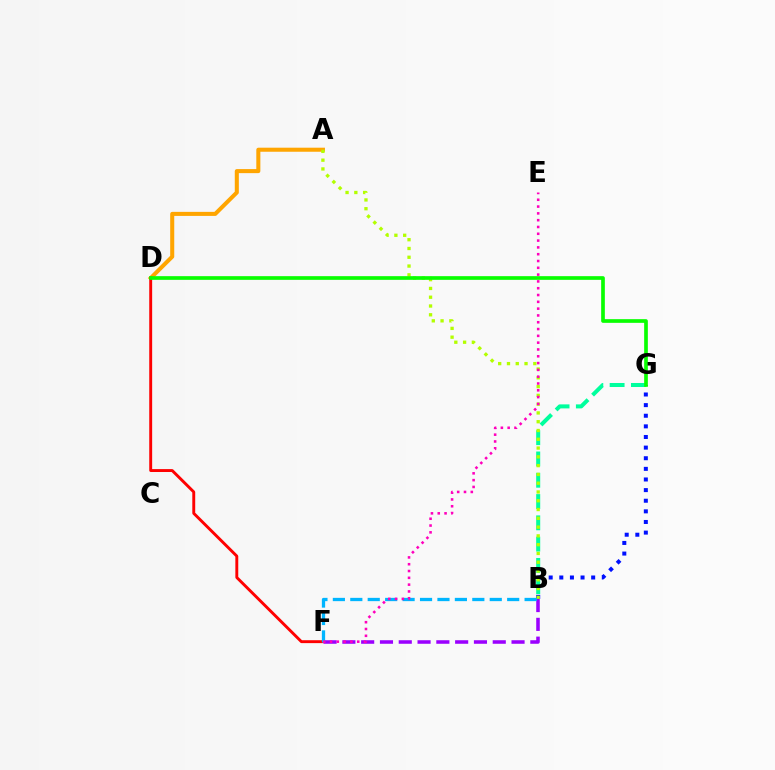{('B', 'G'): [{'color': '#0010ff', 'line_style': 'dotted', 'thickness': 2.89}, {'color': '#00ff9d', 'line_style': 'dashed', 'thickness': 2.89}], ('A', 'D'): [{'color': '#ffa500', 'line_style': 'solid', 'thickness': 2.92}], ('B', 'F'): [{'color': '#9b00ff', 'line_style': 'dashed', 'thickness': 2.55}, {'color': '#00b5ff', 'line_style': 'dashed', 'thickness': 2.37}], ('A', 'B'): [{'color': '#b3ff00', 'line_style': 'dotted', 'thickness': 2.39}], ('D', 'F'): [{'color': '#ff0000', 'line_style': 'solid', 'thickness': 2.09}], ('D', 'G'): [{'color': '#08ff00', 'line_style': 'solid', 'thickness': 2.65}], ('E', 'F'): [{'color': '#ff00bd', 'line_style': 'dotted', 'thickness': 1.85}]}